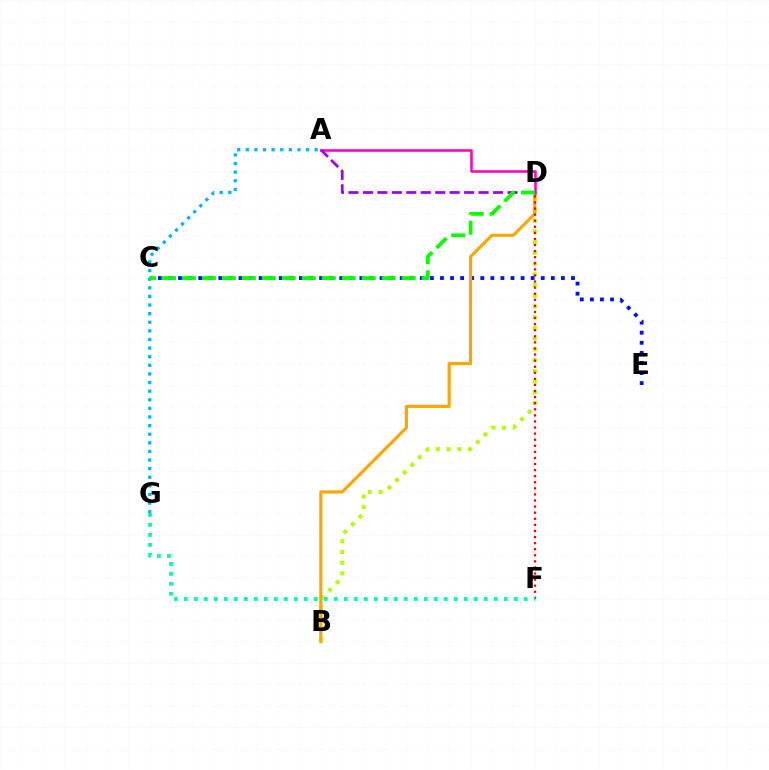{('B', 'D'): [{'color': '#b3ff00', 'line_style': 'dotted', 'thickness': 2.91}, {'color': '#ffa500', 'line_style': 'solid', 'thickness': 2.26}], ('C', 'E'): [{'color': '#0010ff', 'line_style': 'dotted', 'thickness': 2.74}], ('A', 'D'): [{'color': '#ff00bd', 'line_style': 'solid', 'thickness': 1.83}, {'color': '#9b00ff', 'line_style': 'dashed', 'thickness': 1.96}], ('A', 'G'): [{'color': '#00b5ff', 'line_style': 'dotted', 'thickness': 2.34}], ('C', 'D'): [{'color': '#08ff00', 'line_style': 'dashed', 'thickness': 2.71}], ('D', 'F'): [{'color': '#ff0000', 'line_style': 'dotted', 'thickness': 1.65}], ('F', 'G'): [{'color': '#00ff9d', 'line_style': 'dotted', 'thickness': 2.72}]}